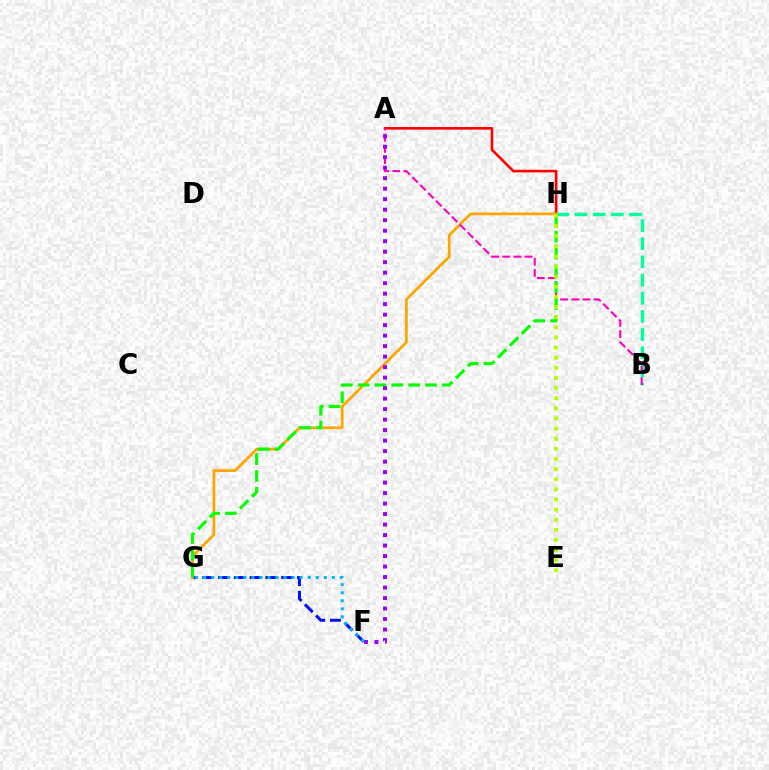{('A', 'H'): [{'color': '#ff0000', 'line_style': 'solid', 'thickness': 1.88}], ('B', 'H'): [{'color': '#00ff9d', 'line_style': 'dashed', 'thickness': 2.47}], ('F', 'G'): [{'color': '#0010ff', 'line_style': 'dashed', 'thickness': 2.14}, {'color': '#00b5ff', 'line_style': 'dotted', 'thickness': 2.18}], ('G', 'H'): [{'color': '#ffa500', 'line_style': 'solid', 'thickness': 1.97}, {'color': '#08ff00', 'line_style': 'dashed', 'thickness': 2.29}], ('A', 'B'): [{'color': '#ff00bd', 'line_style': 'dashed', 'thickness': 1.52}], ('E', 'H'): [{'color': '#b3ff00', 'line_style': 'dotted', 'thickness': 2.75}], ('A', 'F'): [{'color': '#9b00ff', 'line_style': 'dotted', 'thickness': 2.85}]}